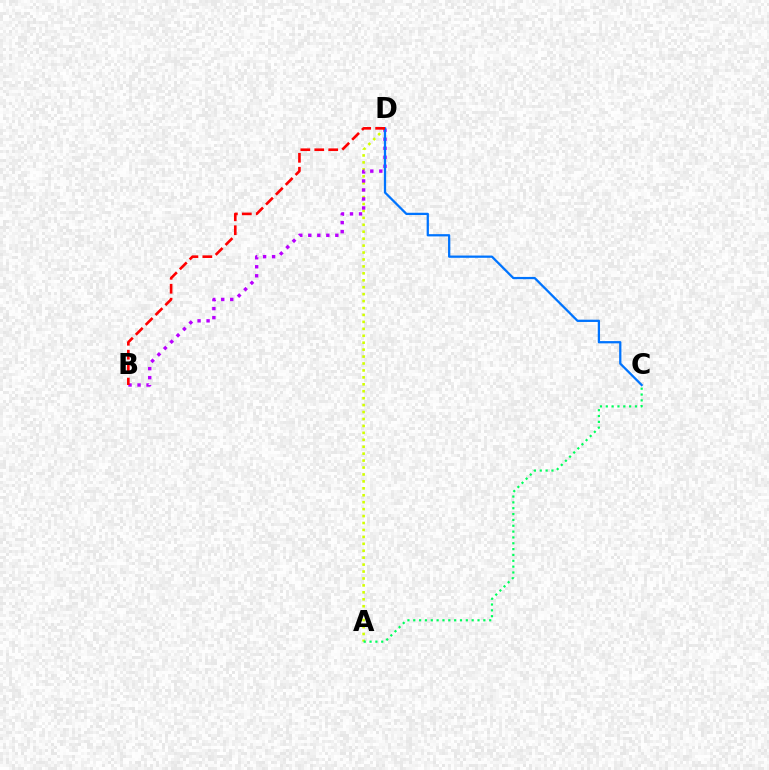{('A', 'D'): [{'color': '#d1ff00', 'line_style': 'dotted', 'thickness': 1.88}], ('B', 'D'): [{'color': '#b900ff', 'line_style': 'dotted', 'thickness': 2.45}, {'color': '#ff0000', 'line_style': 'dashed', 'thickness': 1.89}], ('C', 'D'): [{'color': '#0074ff', 'line_style': 'solid', 'thickness': 1.63}], ('A', 'C'): [{'color': '#00ff5c', 'line_style': 'dotted', 'thickness': 1.59}]}